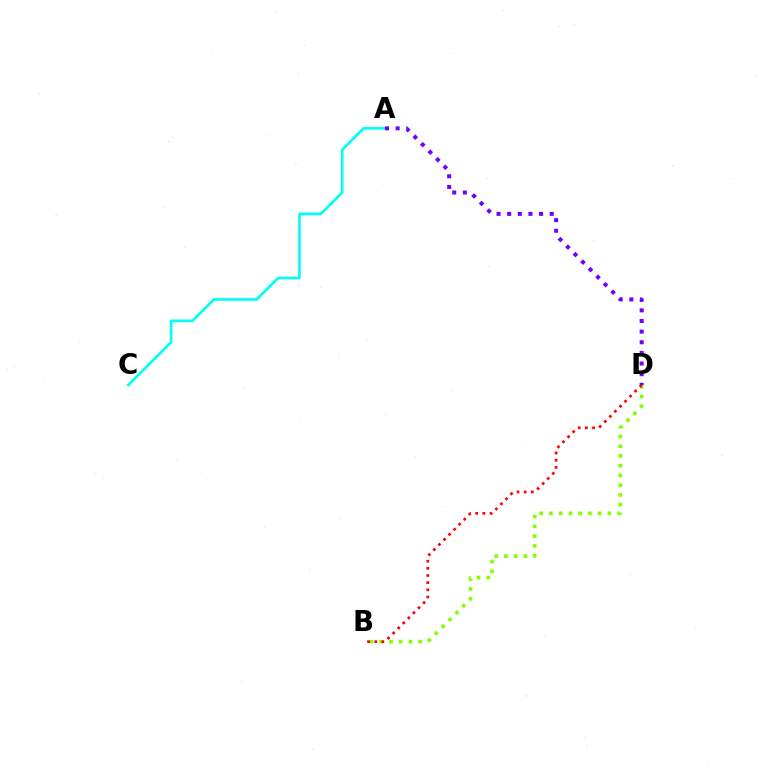{('B', 'D'): [{'color': '#84ff00', 'line_style': 'dotted', 'thickness': 2.65}, {'color': '#ff0000', 'line_style': 'dotted', 'thickness': 1.95}], ('A', 'C'): [{'color': '#00fff6', 'line_style': 'solid', 'thickness': 1.93}], ('A', 'D'): [{'color': '#7200ff', 'line_style': 'dotted', 'thickness': 2.89}]}